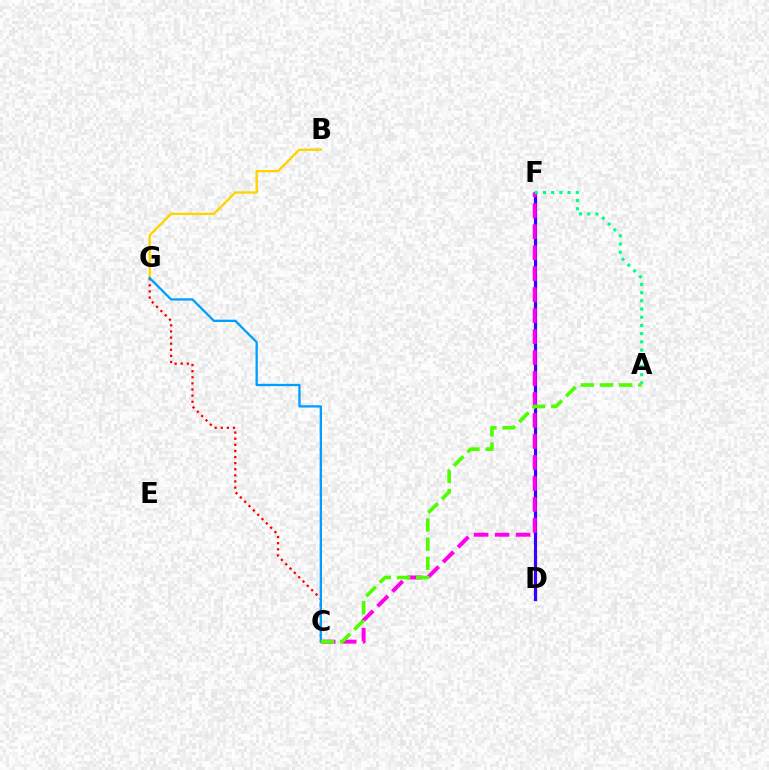{('D', 'F'): [{'color': '#3700ff', 'line_style': 'solid', 'thickness': 2.27}], ('C', 'F'): [{'color': '#ff00ed', 'line_style': 'dashed', 'thickness': 2.85}], ('C', 'G'): [{'color': '#ff0000', 'line_style': 'dotted', 'thickness': 1.66}, {'color': '#009eff', 'line_style': 'solid', 'thickness': 1.66}], ('A', 'F'): [{'color': '#00ff86', 'line_style': 'dotted', 'thickness': 2.23}], ('B', 'G'): [{'color': '#ffd500', 'line_style': 'solid', 'thickness': 1.73}], ('A', 'C'): [{'color': '#4fff00', 'line_style': 'dashed', 'thickness': 2.61}]}